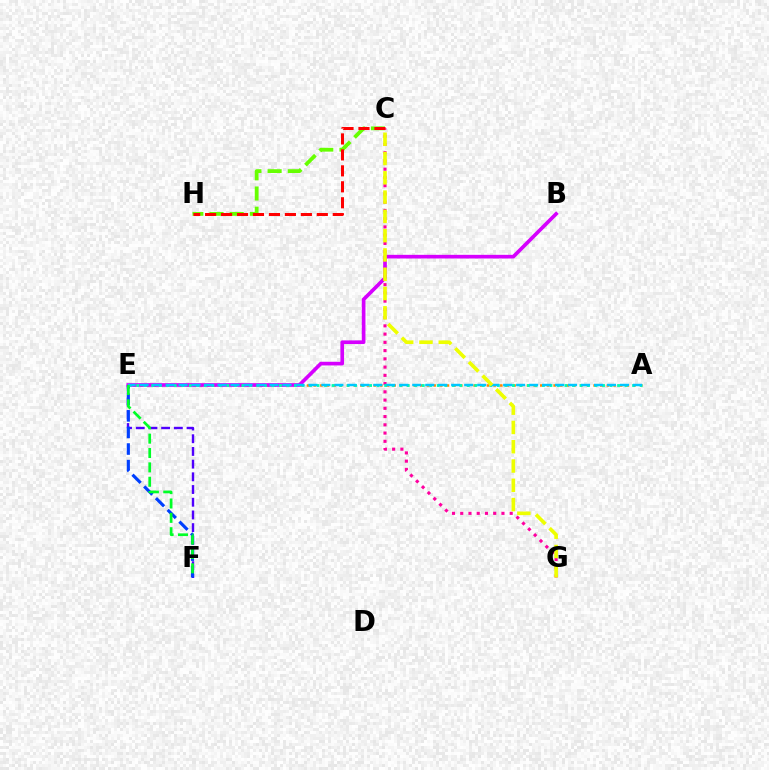{('E', 'F'): [{'color': '#4f00ff', 'line_style': 'dashed', 'thickness': 1.73}, {'color': '#003fff', 'line_style': 'dashed', 'thickness': 2.25}, {'color': '#00ff27', 'line_style': 'dashed', 'thickness': 1.95}], ('C', 'H'): [{'color': '#66ff00', 'line_style': 'dashed', 'thickness': 2.74}, {'color': '#ff0000', 'line_style': 'dashed', 'thickness': 2.17}], ('A', 'E'): [{'color': '#ff8800', 'line_style': 'dotted', 'thickness': 1.81}, {'color': '#00ffaf', 'line_style': 'dotted', 'thickness': 2.04}, {'color': '#00c7ff', 'line_style': 'dashed', 'thickness': 1.76}], ('C', 'G'): [{'color': '#ff00a0', 'line_style': 'dotted', 'thickness': 2.24}, {'color': '#eeff00', 'line_style': 'dashed', 'thickness': 2.62}], ('B', 'E'): [{'color': '#d600ff', 'line_style': 'solid', 'thickness': 2.64}]}